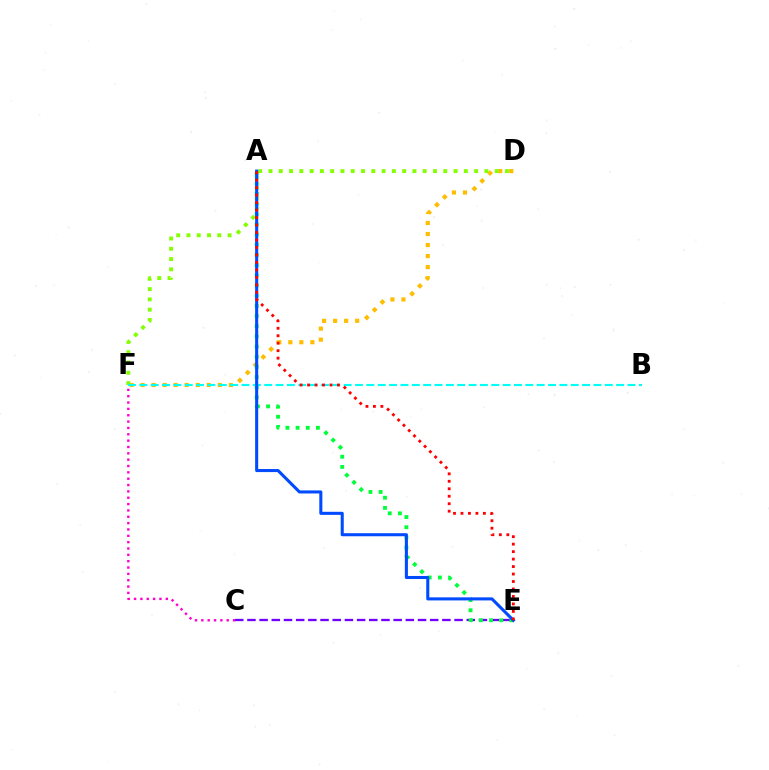{('C', 'F'): [{'color': '#ff00cf', 'line_style': 'dotted', 'thickness': 1.72}], ('C', 'E'): [{'color': '#7200ff', 'line_style': 'dashed', 'thickness': 1.66}], ('D', 'F'): [{'color': '#ffbd00', 'line_style': 'dotted', 'thickness': 3.0}, {'color': '#84ff00', 'line_style': 'dotted', 'thickness': 2.79}], ('A', 'E'): [{'color': '#00ff39', 'line_style': 'dotted', 'thickness': 2.77}, {'color': '#004bff', 'line_style': 'solid', 'thickness': 2.21}, {'color': '#ff0000', 'line_style': 'dotted', 'thickness': 2.03}], ('B', 'F'): [{'color': '#00fff6', 'line_style': 'dashed', 'thickness': 1.54}]}